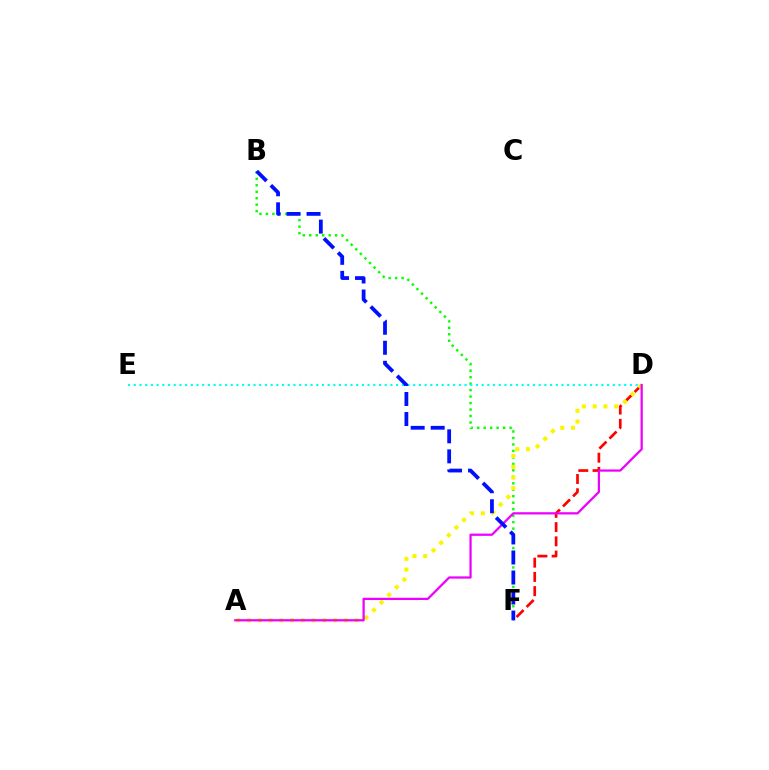{('B', 'F'): [{'color': '#08ff00', 'line_style': 'dotted', 'thickness': 1.76}, {'color': '#0010ff', 'line_style': 'dashed', 'thickness': 2.72}], ('D', 'F'): [{'color': '#ff0000', 'line_style': 'dashed', 'thickness': 1.93}], ('D', 'E'): [{'color': '#00fff6', 'line_style': 'dotted', 'thickness': 1.55}], ('A', 'D'): [{'color': '#fcf500', 'line_style': 'dotted', 'thickness': 2.92}, {'color': '#ee00ff', 'line_style': 'solid', 'thickness': 1.62}]}